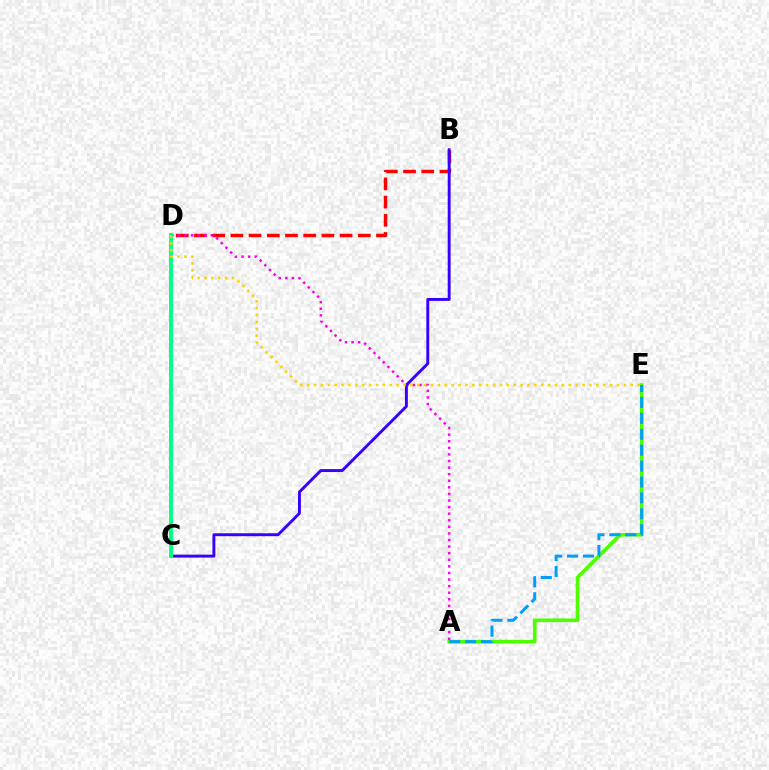{('B', 'D'): [{'color': '#ff0000', 'line_style': 'dashed', 'thickness': 2.47}], ('A', 'E'): [{'color': '#4fff00', 'line_style': 'solid', 'thickness': 2.62}, {'color': '#009eff', 'line_style': 'dashed', 'thickness': 2.16}], ('A', 'D'): [{'color': '#ff00ed', 'line_style': 'dotted', 'thickness': 1.79}], ('B', 'C'): [{'color': '#3700ff', 'line_style': 'solid', 'thickness': 2.1}], ('C', 'D'): [{'color': '#00ff86', 'line_style': 'solid', 'thickness': 2.81}], ('D', 'E'): [{'color': '#ffd500', 'line_style': 'dotted', 'thickness': 1.87}]}